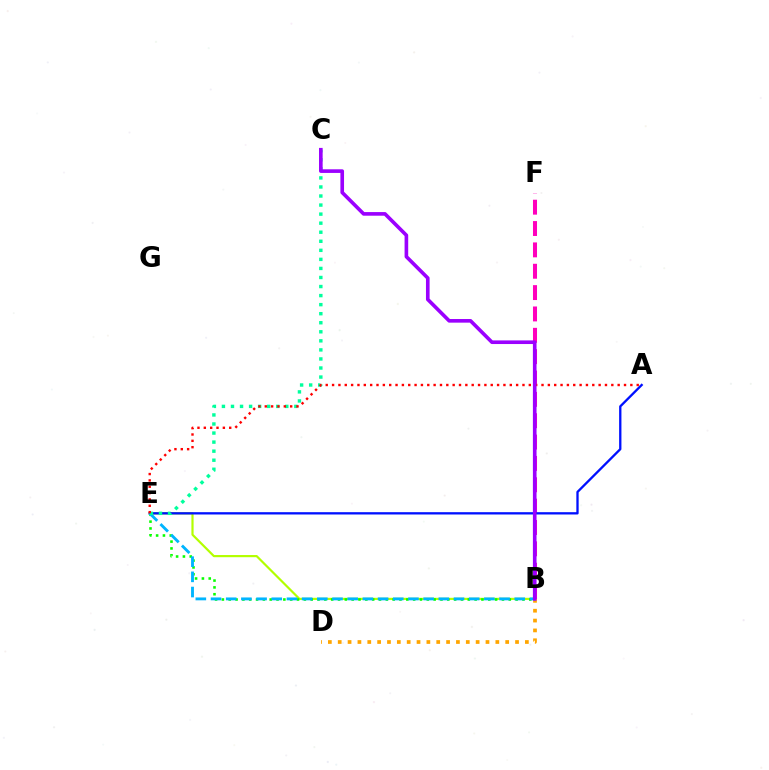{('B', 'F'): [{'color': '#ff00bd', 'line_style': 'dashed', 'thickness': 2.9}], ('B', 'E'): [{'color': '#b3ff00', 'line_style': 'solid', 'thickness': 1.57}, {'color': '#08ff00', 'line_style': 'dotted', 'thickness': 1.86}, {'color': '#00b5ff', 'line_style': 'dashed', 'thickness': 2.06}], ('B', 'D'): [{'color': '#ffa500', 'line_style': 'dotted', 'thickness': 2.68}], ('A', 'E'): [{'color': '#0010ff', 'line_style': 'solid', 'thickness': 1.66}, {'color': '#ff0000', 'line_style': 'dotted', 'thickness': 1.72}], ('C', 'E'): [{'color': '#00ff9d', 'line_style': 'dotted', 'thickness': 2.46}], ('B', 'C'): [{'color': '#9b00ff', 'line_style': 'solid', 'thickness': 2.62}]}